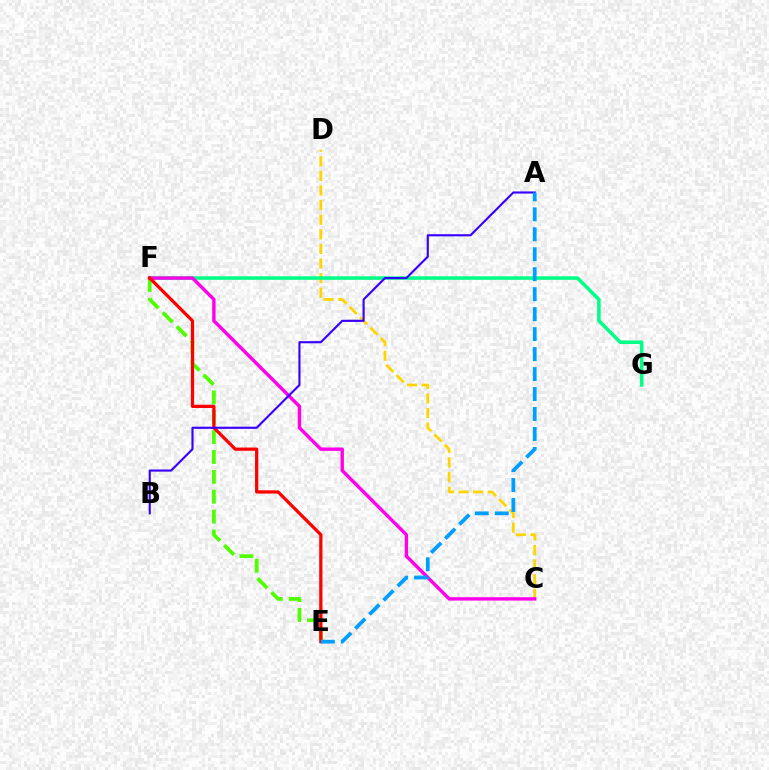{('E', 'F'): [{'color': '#4fff00', 'line_style': 'dashed', 'thickness': 2.7}, {'color': '#ff0000', 'line_style': 'solid', 'thickness': 2.34}], ('C', 'D'): [{'color': '#ffd500', 'line_style': 'dashed', 'thickness': 1.98}], ('F', 'G'): [{'color': '#00ff86', 'line_style': 'solid', 'thickness': 2.54}], ('C', 'F'): [{'color': '#ff00ed', 'line_style': 'solid', 'thickness': 2.44}], ('A', 'B'): [{'color': '#3700ff', 'line_style': 'solid', 'thickness': 1.53}], ('A', 'E'): [{'color': '#009eff', 'line_style': 'dashed', 'thickness': 2.71}]}